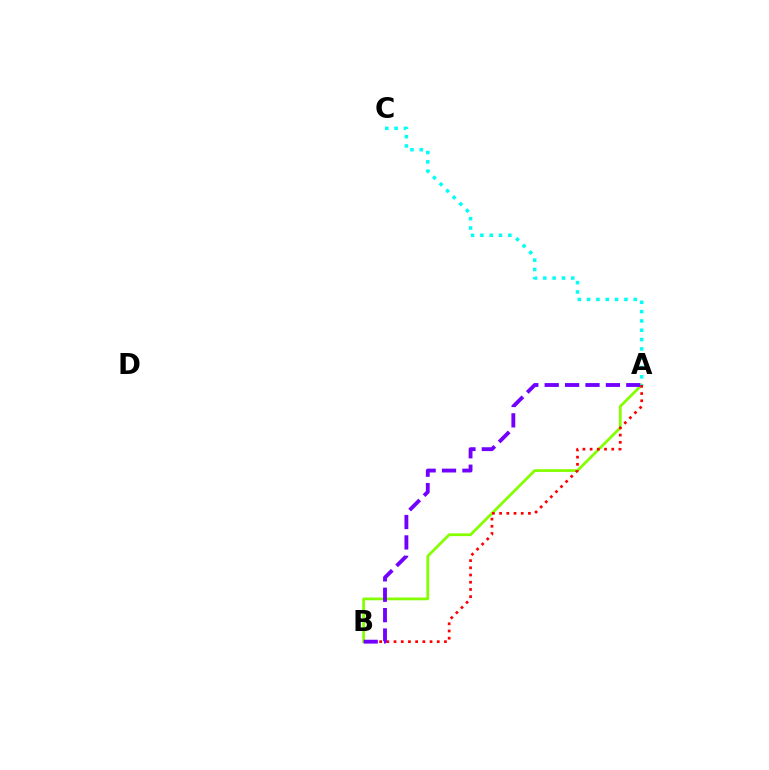{('A', 'B'): [{'color': '#84ff00', 'line_style': 'solid', 'thickness': 1.98}, {'color': '#ff0000', 'line_style': 'dotted', 'thickness': 1.96}, {'color': '#7200ff', 'line_style': 'dashed', 'thickness': 2.77}], ('A', 'C'): [{'color': '#00fff6', 'line_style': 'dotted', 'thickness': 2.53}]}